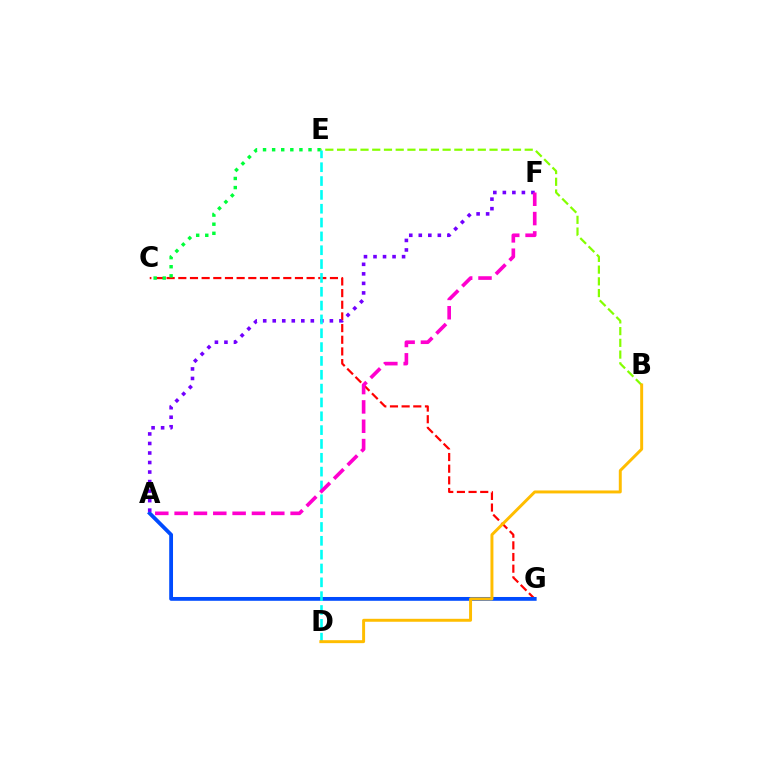{('C', 'G'): [{'color': '#ff0000', 'line_style': 'dashed', 'thickness': 1.58}], ('A', 'G'): [{'color': '#004bff', 'line_style': 'solid', 'thickness': 2.74}], ('C', 'E'): [{'color': '#00ff39', 'line_style': 'dotted', 'thickness': 2.47}], ('A', 'F'): [{'color': '#7200ff', 'line_style': 'dotted', 'thickness': 2.59}, {'color': '#ff00cf', 'line_style': 'dashed', 'thickness': 2.63}], ('B', 'E'): [{'color': '#84ff00', 'line_style': 'dashed', 'thickness': 1.59}], ('D', 'E'): [{'color': '#00fff6', 'line_style': 'dashed', 'thickness': 1.88}], ('B', 'D'): [{'color': '#ffbd00', 'line_style': 'solid', 'thickness': 2.13}]}